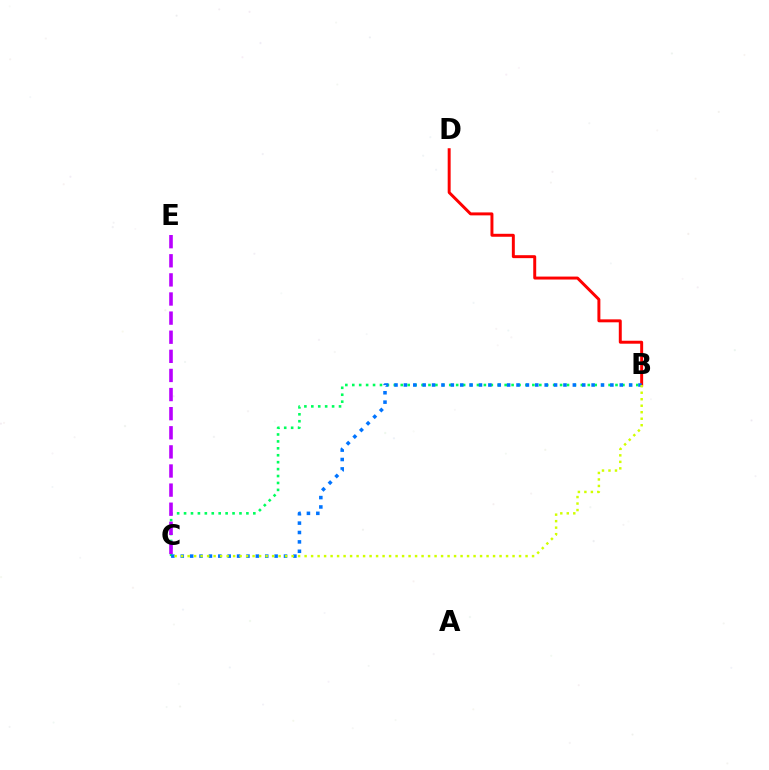{('B', 'C'): [{'color': '#00ff5c', 'line_style': 'dotted', 'thickness': 1.88}, {'color': '#0074ff', 'line_style': 'dotted', 'thickness': 2.55}, {'color': '#d1ff00', 'line_style': 'dotted', 'thickness': 1.77}], ('B', 'D'): [{'color': '#ff0000', 'line_style': 'solid', 'thickness': 2.13}], ('C', 'E'): [{'color': '#b900ff', 'line_style': 'dashed', 'thickness': 2.6}]}